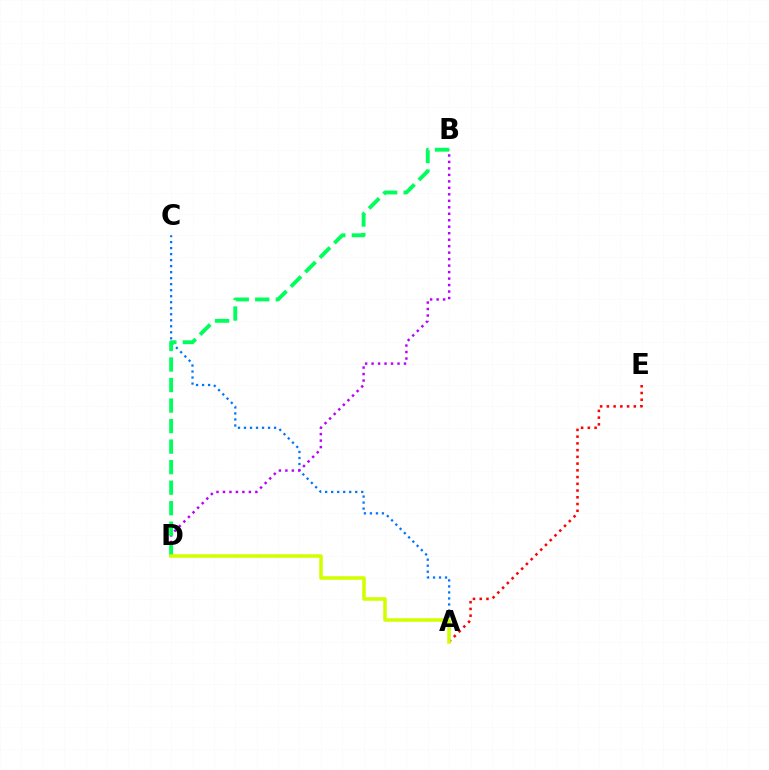{('A', 'C'): [{'color': '#0074ff', 'line_style': 'dotted', 'thickness': 1.63}], ('A', 'E'): [{'color': '#ff0000', 'line_style': 'dotted', 'thickness': 1.83}], ('B', 'D'): [{'color': '#b900ff', 'line_style': 'dotted', 'thickness': 1.76}, {'color': '#00ff5c', 'line_style': 'dashed', 'thickness': 2.79}], ('A', 'D'): [{'color': '#d1ff00', 'line_style': 'solid', 'thickness': 2.55}]}